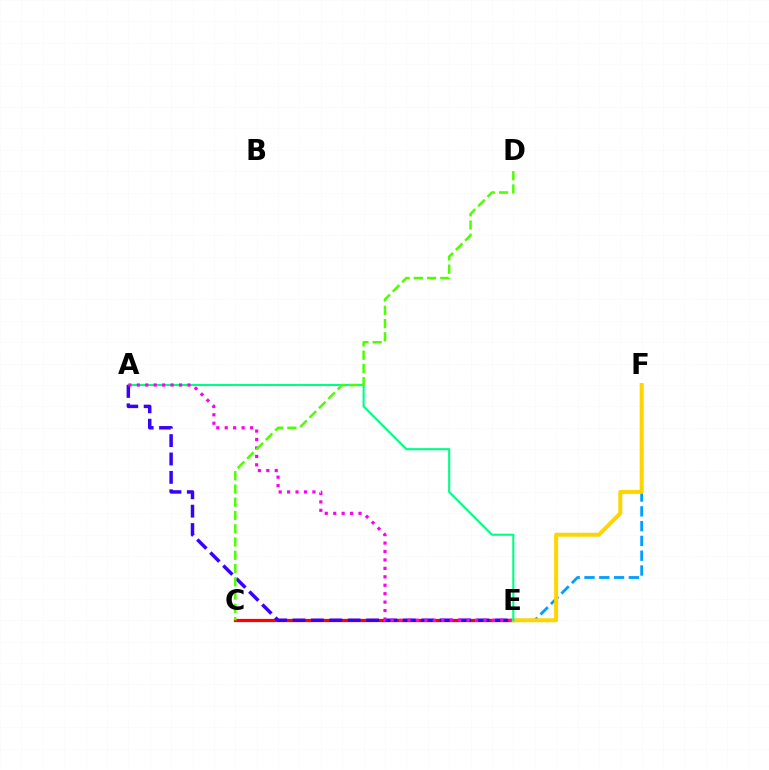{('E', 'F'): [{'color': '#009eff', 'line_style': 'dashed', 'thickness': 2.01}, {'color': '#ffd500', 'line_style': 'solid', 'thickness': 2.86}], ('C', 'E'): [{'color': '#ff0000', 'line_style': 'solid', 'thickness': 2.34}], ('A', 'E'): [{'color': '#00ff86', 'line_style': 'solid', 'thickness': 1.52}, {'color': '#3700ff', 'line_style': 'dashed', 'thickness': 2.5}, {'color': '#ff00ed', 'line_style': 'dotted', 'thickness': 2.29}], ('C', 'D'): [{'color': '#4fff00', 'line_style': 'dashed', 'thickness': 1.8}]}